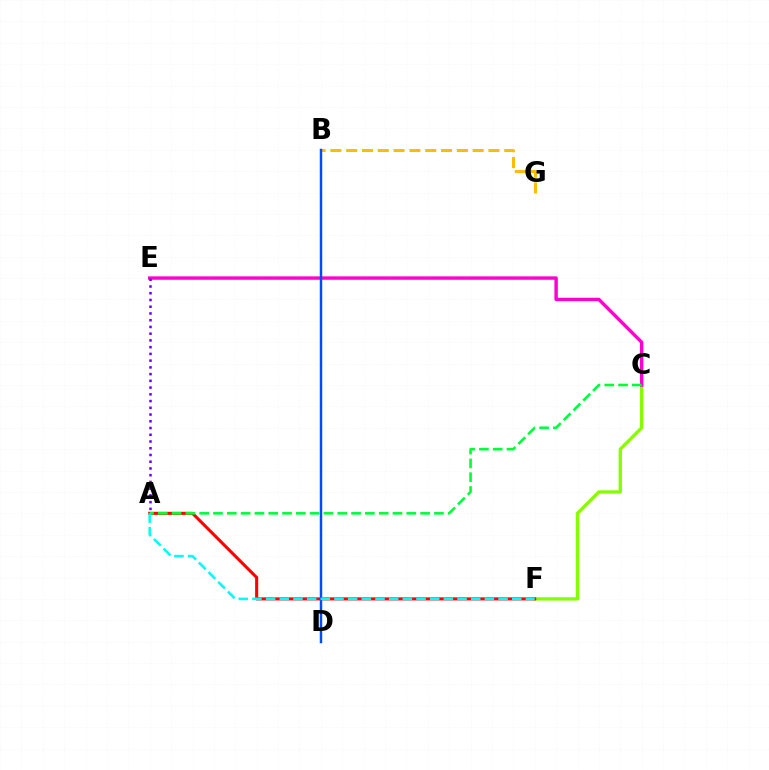{('B', 'G'): [{'color': '#ffbd00', 'line_style': 'dashed', 'thickness': 2.15}], ('C', 'F'): [{'color': '#84ff00', 'line_style': 'solid', 'thickness': 2.39}], ('A', 'F'): [{'color': '#ff0000', 'line_style': 'solid', 'thickness': 2.21}, {'color': '#00fff6', 'line_style': 'dashed', 'thickness': 1.86}], ('C', 'E'): [{'color': '#ff00cf', 'line_style': 'solid', 'thickness': 2.45}], ('B', 'D'): [{'color': '#004bff', 'line_style': 'solid', 'thickness': 1.78}], ('A', 'C'): [{'color': '#00ff39', 'line_style': 'dashed', 'thickness': 1.88}], ('A', 'E'): [{'color': '#7200ff', 'line_style': 'dotted', 'thickness': 1.83}]}